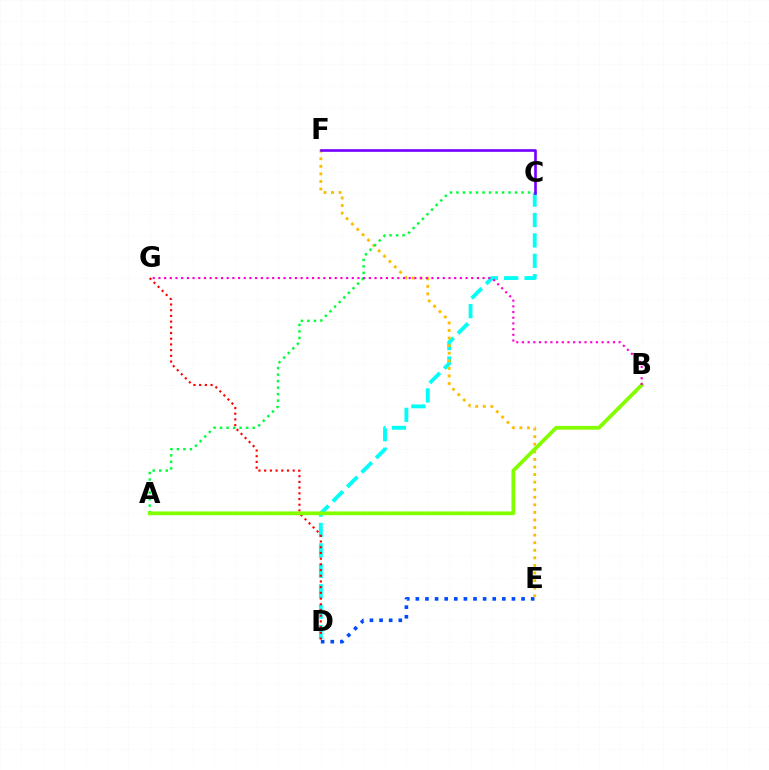{('C', 'D'): [{'color': '#00fff6', 'line_style': 'dashed', 'thickness': 2.77}], ('D', 'E'): [{'color': '#004bff', 'line_style': 'dotted', 'thickness': 2.61}], ('D', 'G'): [{'color': '#ff0000', 'line_style': 'dotted', 'thickness': 1.55}], ('E', 'F'): [{'color': '#ffbd00', 'line_style': 'dotted', 'thickness': 2.06}], ('A', 'C'): [{'color': '#00ff39', 'line_style': 'dotted', 'thickness': 1.77}], ('A', 'B'): [{'color': '#84ff00', 'line_style': 'solid', 'thickness': 2.73}], ('C', 'F'): [{'color': '#7200ff', 'line_style': 'solid', 'thickness': 1.9}], ('B', 'G'): [{'color': '#ff00cf', 'line_style': 'dotted', 'thickness': 1.55}]}